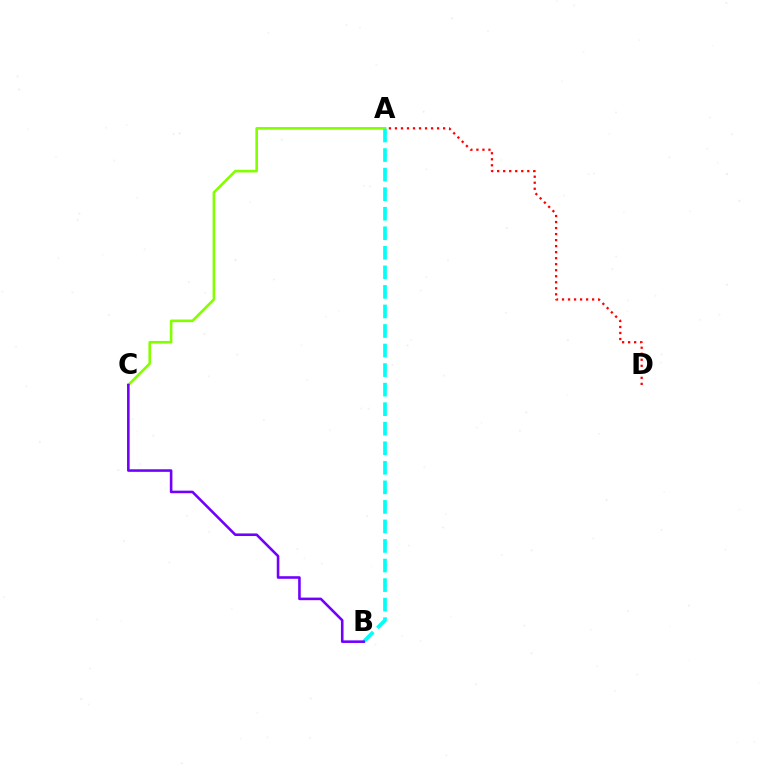{('A', 'C'): [{'color': '#84ff00', 'line_style': 'solid', 'thickness': 1.89}], ('A', 'B'): [{'color': '#00fff6', 'line_style': 'dashed', 'thickness': 2.66}], ('A', 'D'): [{'color': '#ff0000', 'line_style': 'dotted', 'thickness': 1.64}], ('B', 'C'): [{'color': '#7200ff', 'line_style': 'solid', 'thickness': 1.86}]}